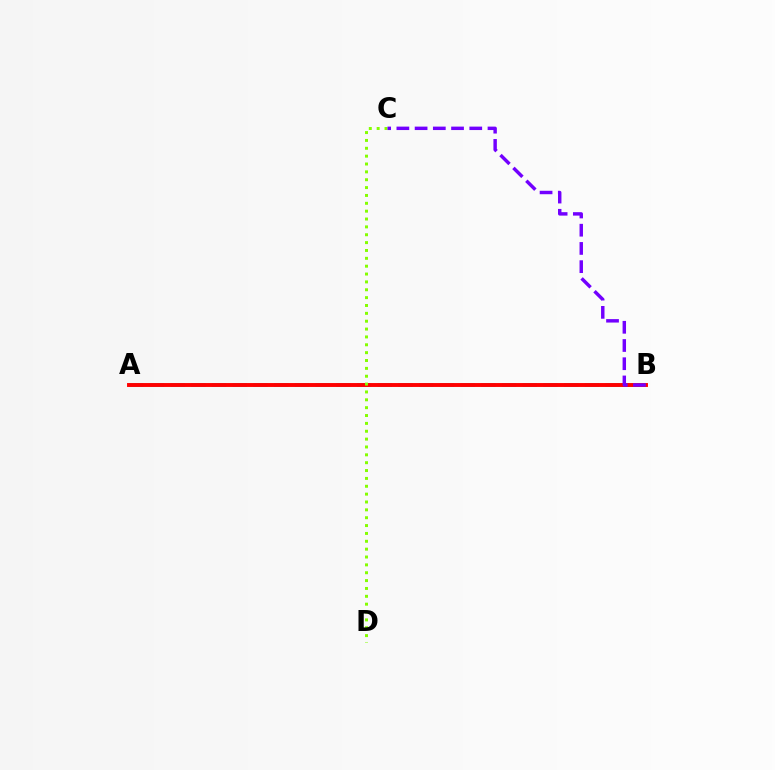{('A', 'B'): [{'color': '#00fff6', 'line_style': 'dashed', 'thickness': 2.81}, {'color': '#ff0000', 'line_style': 'solid', 'thickness': 2.81}], ('C', 'D'): [{'color': '#84ff00', 'line_style': 'dotted', 'thickness': 2.14}], ('B', 'C'): [{'color': '#7200ff', 'line_style': 'dashed', 'thickness': 2.48}]}